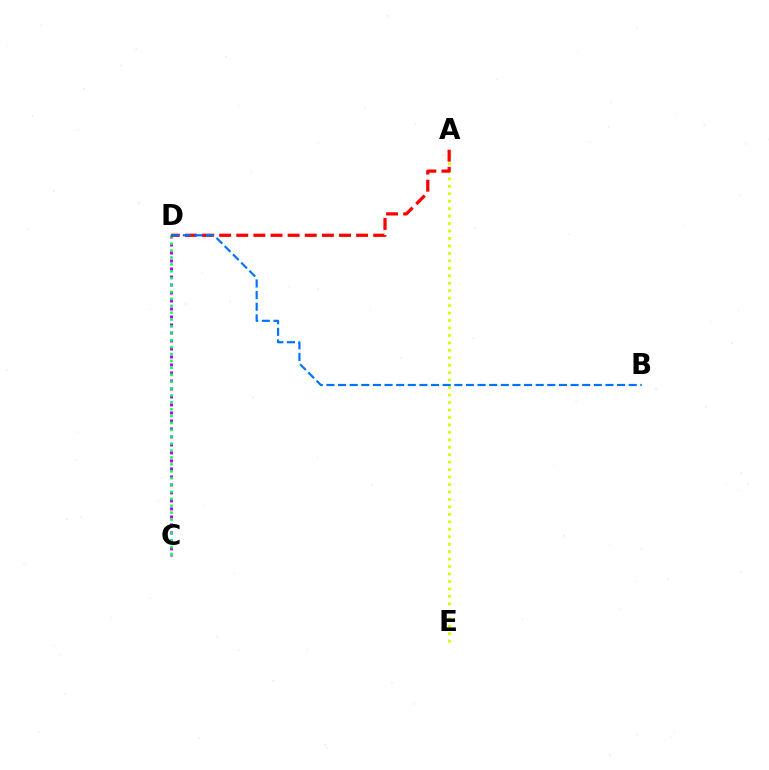{('C', 'D'): [{'color': '#b900ff', 'line_style': 'dotted', 'thickness': 2.17}, {'color': '#00ff5c', 'line_style': 'dotted', 'thickness': 1.87}], ('A', 'E'): [{'color': '#d1ff00', 'line_style': 'dotted', 'thickness': 2.03}], ('A', 'D'): [{'color': '#ff0000', 'line_style': 'dashed', 'thickness': 2.33}], ('B', 'D'): [{'color': '#0074ff', 'line_style': 'dashed', 'thickness': 1.58}]}